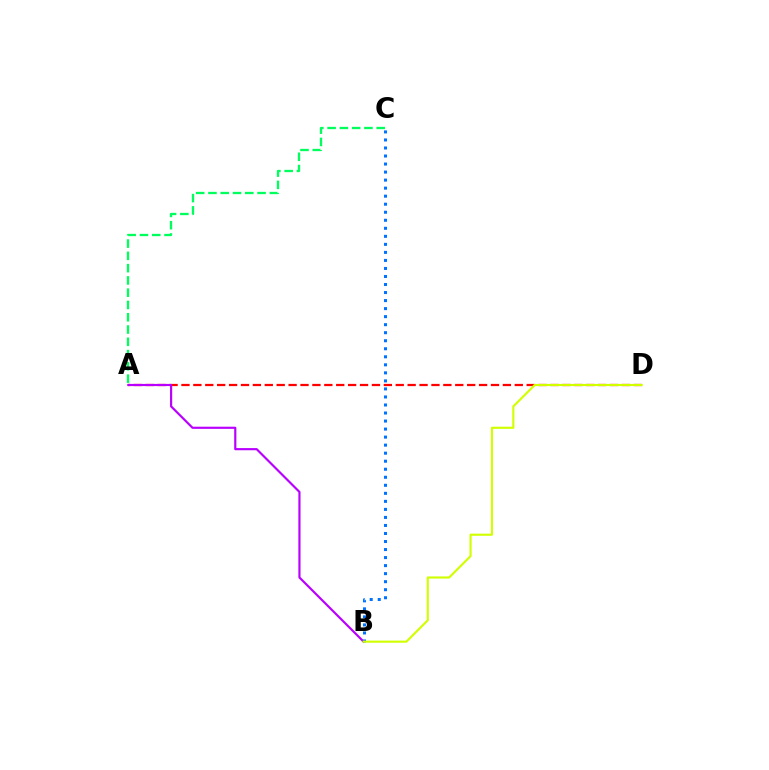{('A', 'D'): [{'color': '#ff0000', 'line_style': 'dashed', 'thickness': 1.62}], ('A', 'C'): [{'color': '#00ff5c', 'line_style': 'dashed', 'thickness': 1.67}], ('A', 'B'): [{'color': '#b900ff', 'line_style': 'solid', 'thickness': 1.56}], ('B', 'C'): [{'color': '#0074ff', 'line_style': 'dotted', 'thickness': 2.18}], ('B', 'D'): [{'color': '#d1ff00', 'line_style': 'solid', 'thickness': 1.54}]}